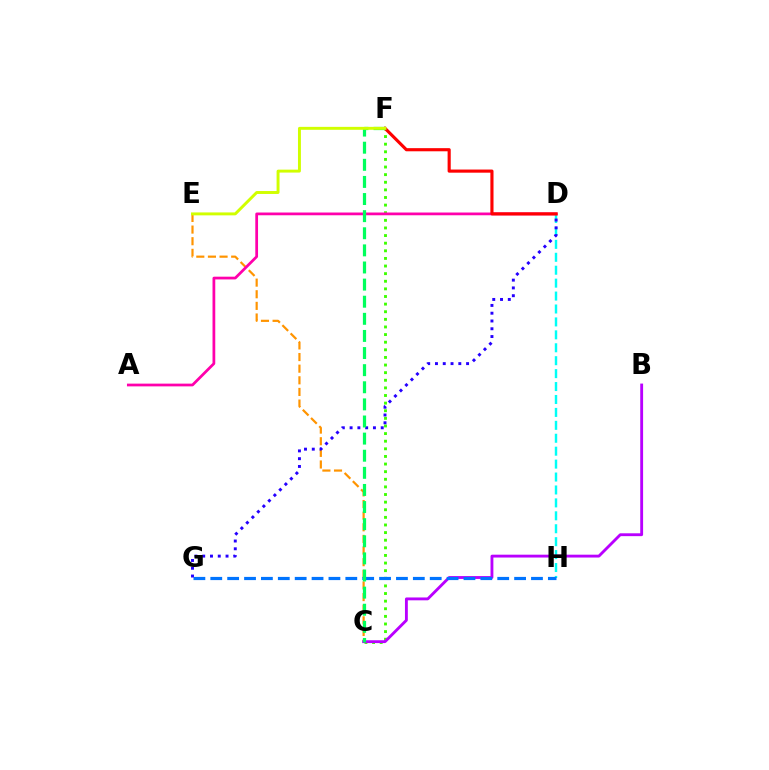{('D', 'H'): [{'color': '#00fff6', 'line_style': 'dashed', 'thickness': 1.76}], ('C', 'E'): [{'color': '#ff9400', 'line_style': 'dashed', 'thickness': 1.58}], ('C', 'F'): [{'color': '#3dff00', 'line_style': 'dotted', 'thickness': 2.07}, {'color': '#00ff5c', 'line_style': 'dashed', 'thickness': 2.32}], ('B', 'C'): [{'color': '#b900ff', 'line_style': 'solid', 'thickness': 2.05}], ('A', 'D'): [{'color': '#ff00ac', 'line_style': 'solid', 'thickness': 1.98}], ('G', 'H'): [{'color': '#0074ff', 'line_style': 'dashed', 'thickness': 2.29}], ('D', 'G'): [{'color': '#2500ff', 'line_style': 'dotted', 'thickness': 2.11}], ('D', 'F'): [{'color': '#ff0000', 'line_style': 'solid', 'thickness': 2.25}], ('E', 'F'): [{'color': '#d1ff00', 'line_style': 'solid', 'thickness': 2.11}]}